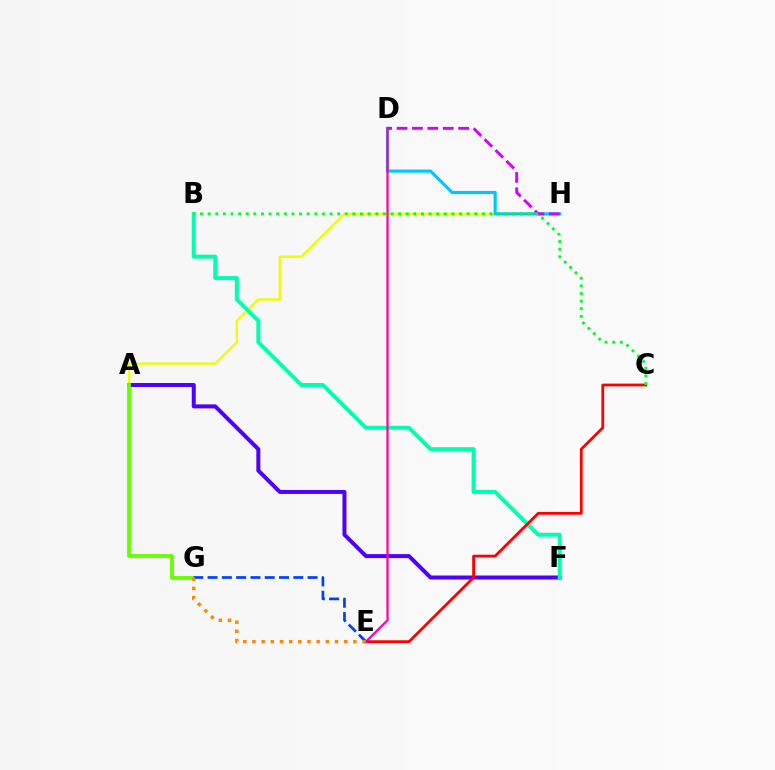{('A', 'H'): [{'color': '#eeff00', 'line_style': 'solid', 'thickness': 1.7}], ('A', 'F'): [{'color': '#4f00ff', 'line_style': 'solid', 'thickness': 2.88}], ('B', 'F'): [{'color': '#00ffaf', 'line_style': 'solid', 'thickness': 2.87}], ('A', 'G'): [{'color': '#66ff00', 'line_style': 'solid', 'thickness': 2.75}], ('C', 'E'): [{'color': '#ff0000', 'line_style': 'solid', 'thickness': 2.02}], ('D', 'H'): [{'color': '#00c7ff', 'line_style': 'solid', 'thickness': 2.26}, {'color': '#d600ff', 'line_style': 'dashed', 'thickness': 2.09}], ('D', 'E'): [{'color': '#ff00a0', 'line_style': 'solid', 'thickness': 1.59}], ('E', 'G'): [{'color': '#003fff', 'line_style': 'dashed', 'thickness': 1.94}, {'color': '#ff8800', 'line_style': 'dotted', 'thickness': 2.49}], ('B', 'C'): [{'color': '#00ff27', 'line_style': 'dotted', 'thickness': 2.07}]}